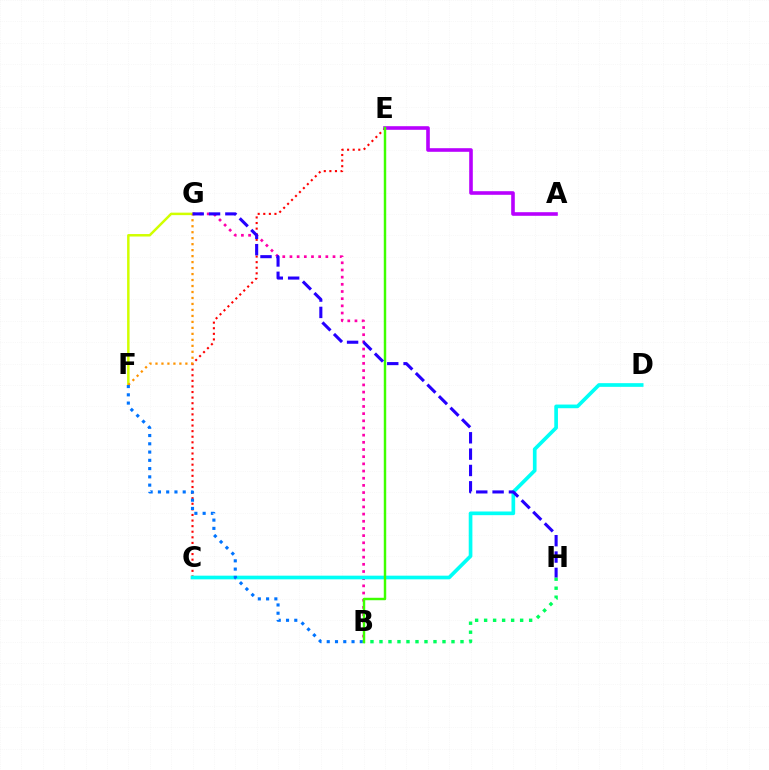{('B', 'G'): [{'color': '#ff00ac', 'line_style': 'dotted', 'thickness': 1.95}], ('C', 'E'): [{'color': '#ff0000', 'line_style': 'dotted', 'thickness': 1.52}], ('C', 'D'): [{'color': '#00fff6', 'line_style': 'solid', 'thickness': 2.64}], ('F', 'G'): [{'color': '#d1ff00', 'line_style': 'solid', 'thickness': 1.79}, {'color': '#ff9400', 'line_style': 'dotted', 'thickness': 1.62}], ('B', 'H'): [{'color': '#00ff5c', 'line_style': 'dotted', 'thickness': 2.45}], ('A', 'E'): [{'color': '#b900ff', 'line_style': 'solid', 'thickness': 2.59}], ('B', 'F'): [{'color': '#0074ff', 'line_style': 'dotted', 'thickness': 2.25}], ('B', 'E'): [{'color': '#3dff00', 'line_style': 'solid', 'thickness': 1.76}], ('G', 'H'): [{'color': '#2500ff', 'line_style': 'dashed', 'thickness': 2.22}]}